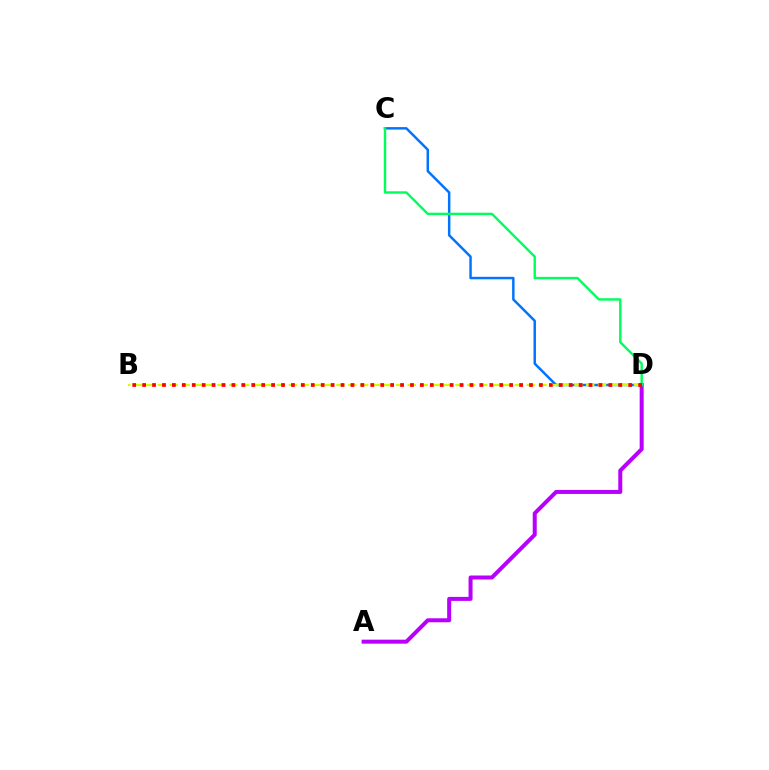{('A', 'D'): [{'color': '#b900ff', 'line_style': 'solid', 'thickness': 2.88}], ('C', 'D'): [{'color': '#0074ff', 'line_style': 'solid', 'thickness': 1.78}, {'color': '#00ff5c', 'line_style': 'solid', 'thickness': 1.74}], ('B', 'D'): [{'color': '#d1ff00', 'line_style': 'dashed', 'thickness': 1.62}, {'color': '#ff0000', 'line_style': 'dotted', 'thickness': 2.7}]}